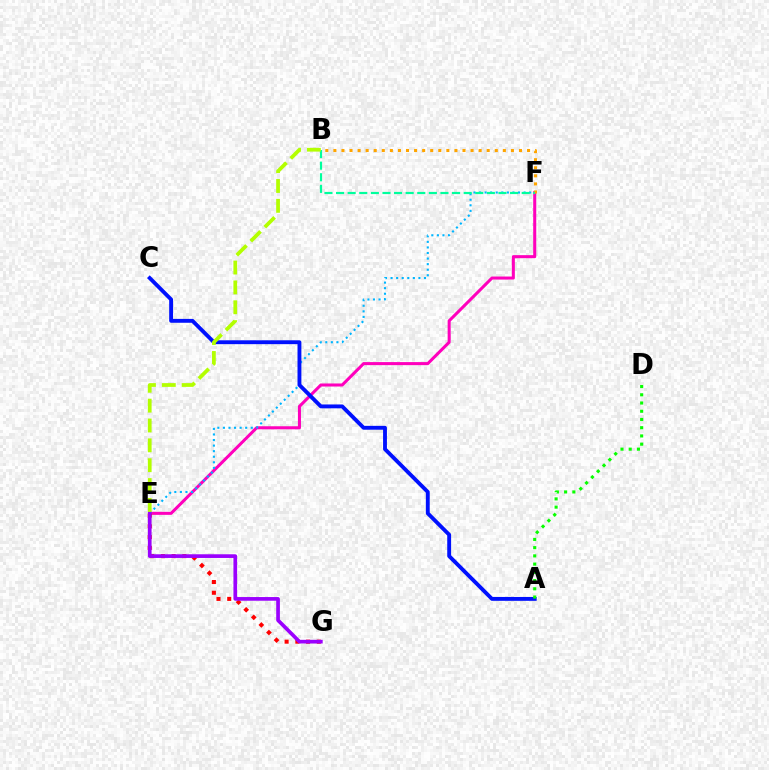{('E', 'F'): [{'color': '#ff00bd', 'line_style': 'solid', 'thickness': 2.19}, {'color': '#00b5ff', 'line_style': 'dotted', 'thickness': 1.51}], ('B', 'F'): [{'color': '#ffa500', 'line_style': 'dotted', 'thickness': 2.19}, {'color': '#00ff9d', 'line_style': 'dashed', 'thickness': 1.58}], ('A', 'C'): [{'color': '#0010ff', 'line_style': 'solid', 'thickness': 2.78}], ('E', 'G'): [{'color': '#ff0000', 'line_style': 'dotted', 'thickness': 2.92}, {'color': '#9b00ff', 'line_style': 'solid', 'thickness': 2.65}], ('B', 'E'): [{'color': '#b3ff00', 'line_style': 'dashed', 'thickness': 2.7}], ('A', 'D'): [{'color': '#08ff00', 'line_style': 'dotted', 'thickness': 2.24}]}